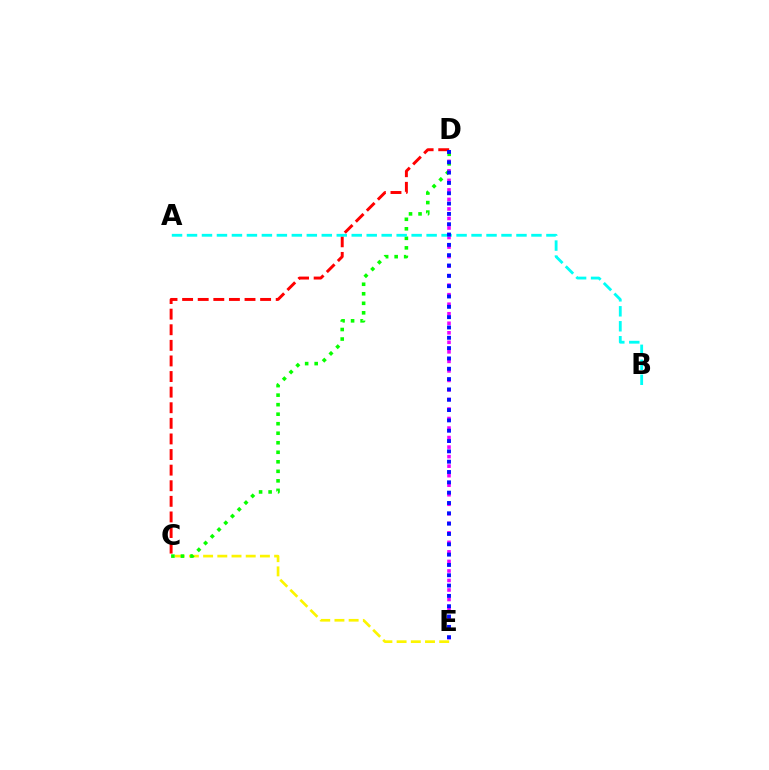{('C', 'D'): [{'color': '#ff0000', 'line_style': 'dashed', 'thickness': 2.12}, {'color': '#08ff00', 'line_style': 'dotted', 'thickness': 2.59}], ('D', 'E'): [{'color': '#ee00ff', 'line_style': 'dotted', 'thickness': 2.59}, {'color': '#0010ff', 'line_style': 'dotted', 'thickness': 2.81}], ('C', 'E'): [{'color': '#fcf500', 'line_style': 'dashed', 'thickness': 1.93}], ('A', 'B'): [{'color': '#00fff6', 'line_style': 'dashed', 'thickness': 2.03}]}